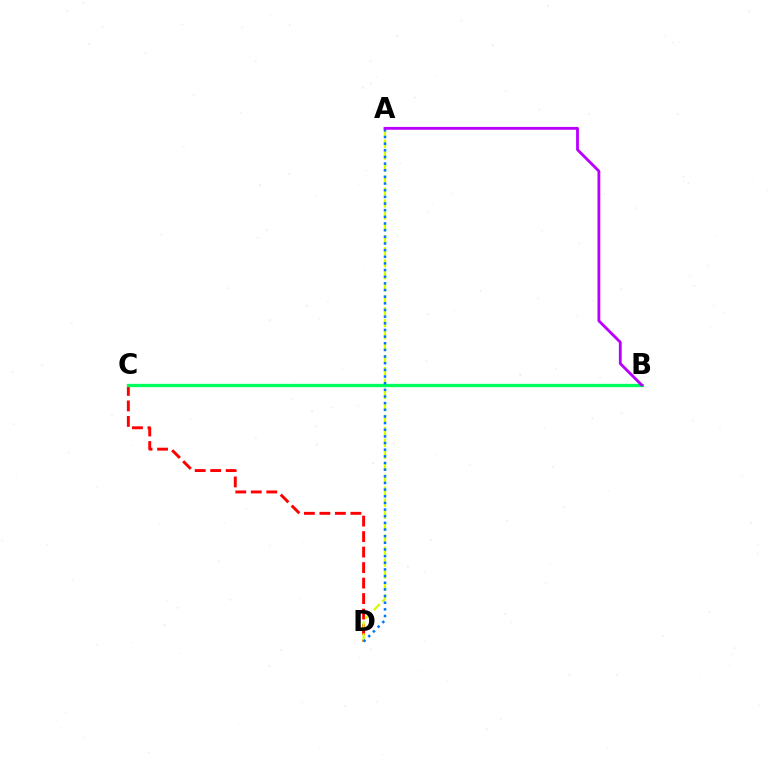{('C', 'D'): [{'color': '#ff0000', 'line_style': 'dashed', 'thickness': 2.11}], ('A', 'D'): [{'color': '#d1ff00', 'line_style': 'dashed', 'thickness': 1.63}, {'color': '#0074ff', 'line_style': 'dotted', 'thickness': 1.81}], ('B', 'C'): [{'color': '#00ff5c', 'line_style': 'solid', 'thickness': 2.37}], ('A', 'B'): [{'color': '#b900ff', 'line_style': 'solid', 'thickness': 2.03}]}